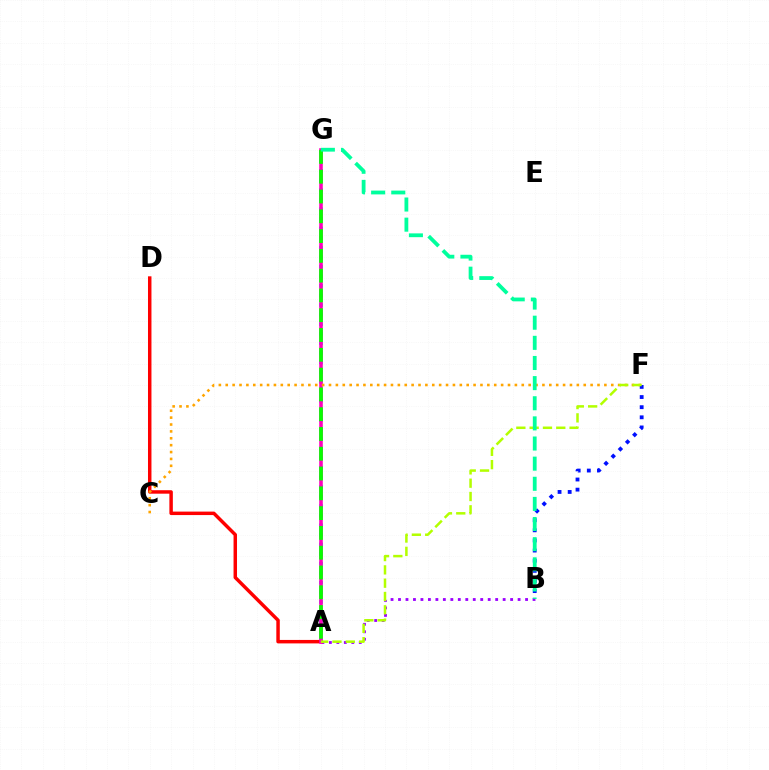{('A', 'B'): [{'color': '#9b00ff', 'line_style': 'dotted', 'thickness': 2.03}], ('A', 'G'): [{'color': '#00b5ff', 'line_style': 'dotted', 'thickness': 2.6}, {'color': '#ff00bd', 'line_style': 'solid', 'thickness': 2.58}, {'color': '#08ff00', 'line_style': 'dashed', 'thickness': 2.69}], ('A', 'D'): [{'color': '#ff0000', 'line_style': 'solid', 'thickness': 2.5}], ('C', 'F'): [{'color': '#ffa500', 'line_style': 'dotted', 'thickness': 1.87}], ('B', 'F'): [{'color': '#0010ff', 'line_style': 'dotted', 'thickness': 2.75}], ('A', 'F'): [{'color': '#b3ff00', 'line_style': 'dashed', 'thickness': 1.81}], ('B', 'G'): [{'color': '#00ff9d', 'line_style': 'dashed', 'thickness': 2.74}]}